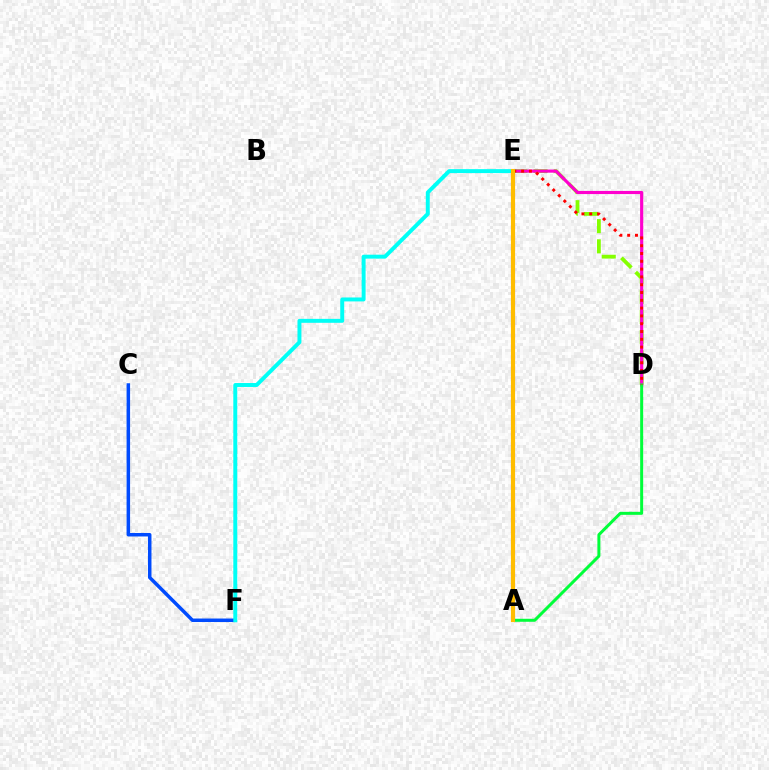{('D', 'E'): [{'color': '#84ff00', 'line_style': 'dashed', 'thickness': 2.74}, {'color': '#ff00cf', 'line_style': 'solid', 'thickness': 2.26}, {'color': '#ff0000', 'line_style': 'dotted', 'thickness': 2.12}], ('C', 'F'): [{'color': '#004bff', 'line_style': 'solid', 'thickness': 2.52}], ('A', 'D'): [{'color': '#00ff39', 'line_style': 'solid', 'thickness': 2.16}], ('E', 'F'): [{'color': '#00fff6', 'line_style': 'solid', 'thickness': 2.84}], ('A', 'E'): [{'color': '#7200ff', 'line_style': 'dotted', 'thickness': 2.95}, {'color': '#ffbd00', 'line_style': 'solid', 'thickness': 2.98}]}